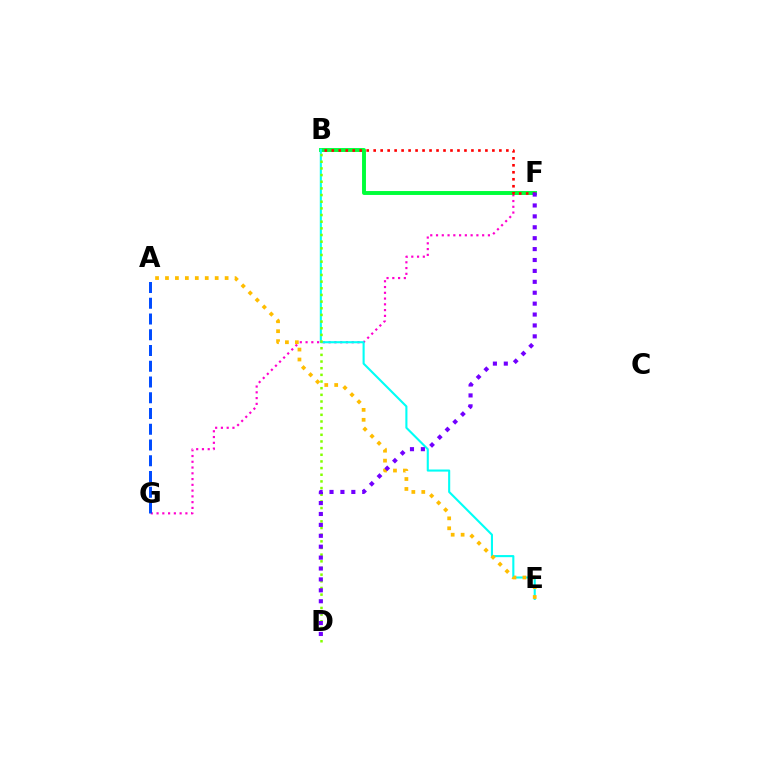{('F', 'G'): [{'color': '#ff00cf', 'line_style': 'dotted', 'thickness': 1.57}], ('B', 'F'): [{'color': '#00ff39', 'line_style': 'solid', 'thickness': 2.82}, {'color': '#ff0000', 'line_style': 'dotted', 'thickness': 1.9}], ('A', 'G'): [{'color': '#004bff', 'line_style': 'dashed', 'thickness': 2.14}], ('B', 'E'): [{'color': '#00fff6', 'line_style': 'solid', 'thickness': 1.51}], ('A', 'E'): [{'color': '#ffbd00', 'line_style': 'dotted', 'thickness': 2.7}], ('B', 'D'): [{'color': '#84ff00', 'line_style': 'dotted', 'thickness': 1.81}], ('D', 'F'): [{'color': '#7200ff', 'line_style': 'dotted', 'thickness': 2.96}]}